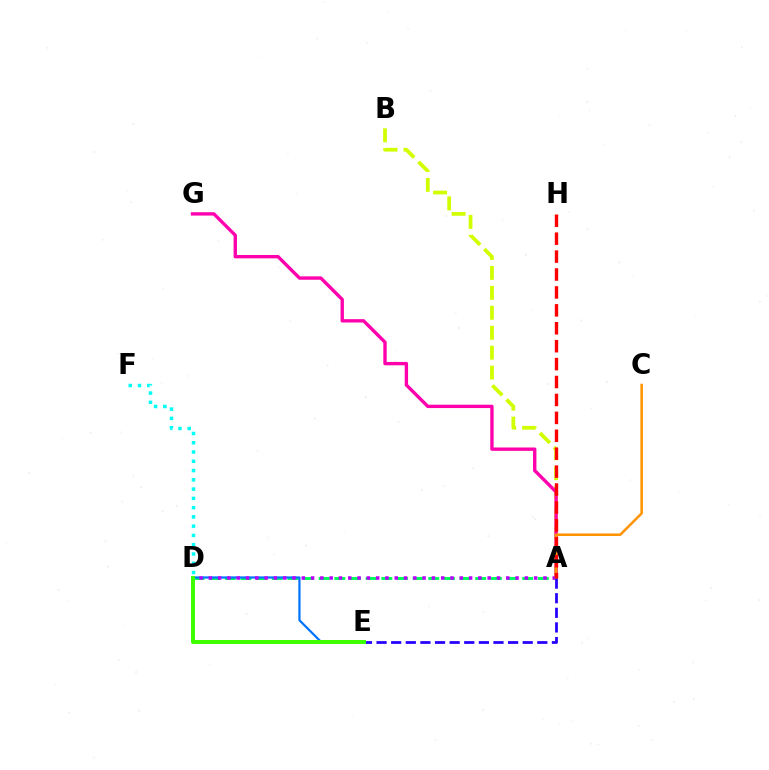{('A', 'D'): [{'color': '#00ff5c', 'line_style': 'dashed', 'thickness': 2.13}, {'color': '#b900ff', 'line_style': 'dotted', 'thickness': 2.53}], ('A', 'B'): [{'color': '#d1ff00', 'line_style': 'dashed', 'thickness': 2.71}], ('D', 'F'): [{'color': '#00fff6', 'line_style': 'dotted', 'thickness': 2.52}], ('A', 'G'): [{'color': '#ff00ac', 'line_style': 'solid', 'thickness': 2.42}], ('D', 'E'): [{'color': '#0074ff', 'line_style': 'solid', 'thickness': 1.61}, {'color': '#3dff00', 'line_style': 'solid', 'thickness': 2.86}], ('A', 'C'): [{'color': '#ff9400', 'line_style': 'solid', 'thickness': 1.84}], ('A', 'E'): [{'color': '#2500ff', 'line_style': 'dashed', 'thickness': 1.99}], ('A', 'H'): [{'color': '#ff0000', 'line_style': 'dashed', 'thickness': 2.43}]}